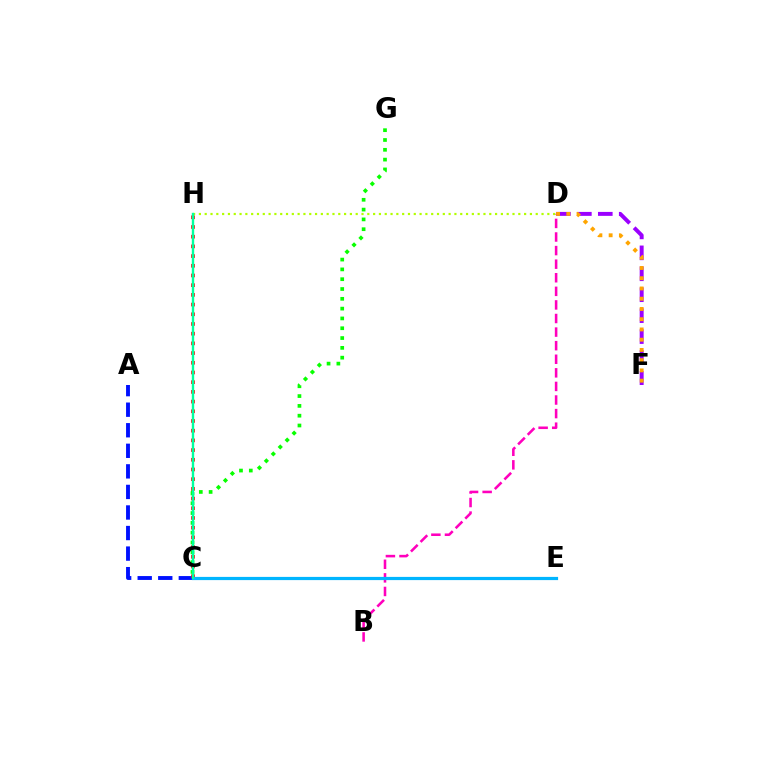{('C', 'G'): [{'color': '#08ff00', 'line_style': 'dotted', 'thickness': 2.66}], ('D', 'F'): [{'color': '#9b00ff', 'line_style': 'dashed', 'thickness': 2.84}, {'color': '#ffa500', 'line_style': 'dotted', 'thickness': 2.78}], ('B', 'D'): [{'color': '#ff00bd', 'line_style': 'dashed', 'thickness': 1.85}], ('A', 'C'): [{'color': '#0010ff', 'line_style': 'dashed', 'thickness': 2.79}], ('C', 'H'): [{'color': '#ff0000', 'line_style': 'dotted', 'thickness': 2.64}, {'color': '#00ff9d', 'line_style': 'solid', 'thickness': 1.71}], ('C', 'E'): [{'color': '#00b5ff', 'line_style': 'solid', 'thickness': 2.3}], ('D', 'H'): [{'color': '#b3ff00', 'line_style': 'dotted', 'thickness': 1.58}]}